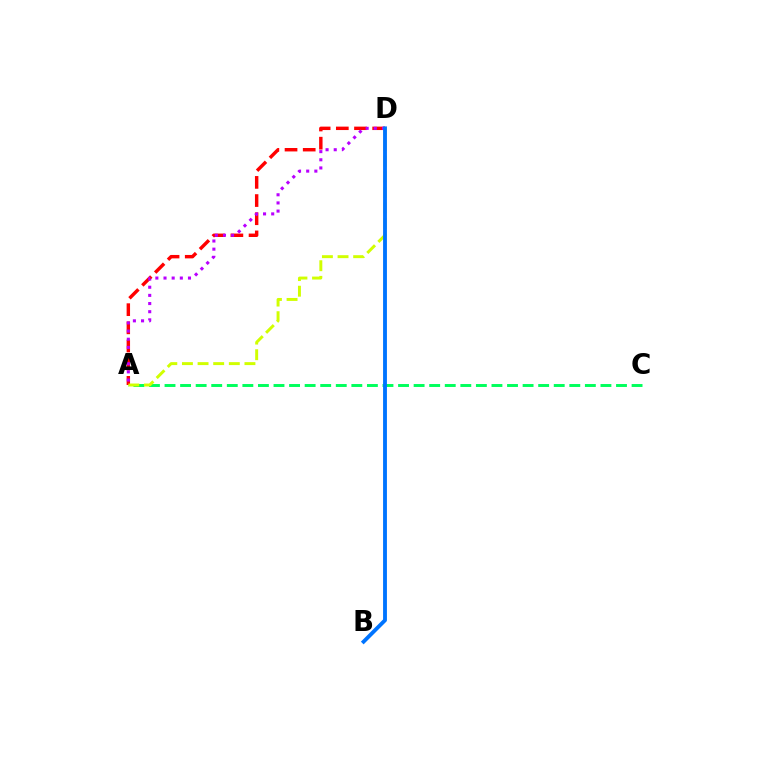{('A', 'C'): [{'color': '#00ff5c', 'line_style': 'dashed', 'thickness': 2.11}], ('A', 'D'): [{'color': '#ff0000', 'line_style': 'dashed', 'thickness': 2.47}, {'color': '#b900ff', 'line_style': 'dotted', 'thickness': 2.22}, {'color': '#d1ff00', 'line_style': 'dashed', 'thickness': 2.12}], ('B', 'D'): [{'color': '#0074ff', 'line_style': 'solid', 'thickness': 2.77}]}